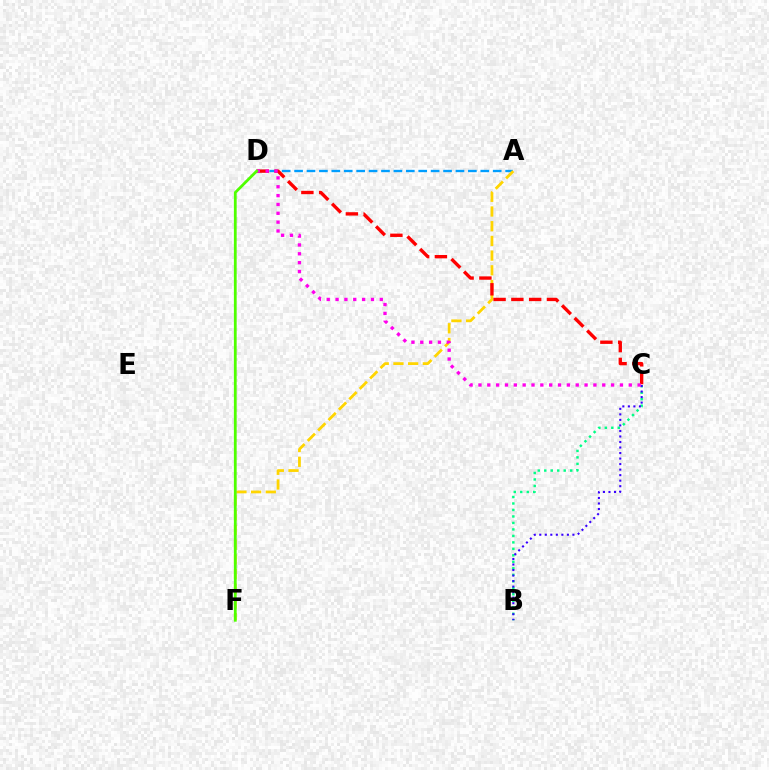{('A', 'D'): [{'color': '#009eff', 'line_style': 'dashed', 'thickness': 1.69}], ('B', 'C'): [{'color': '#00ff86', 'line_style': 'dotted', 'thickness': 1.76}, {'color': '#3700ff', 'line_style': 'dotted', 'thickness': 1.5}], ('A', 'F'): [{'color': '#ffd500', 'line_style': 'dashed', 'thickness': 2.0}], ('C', 'D'): [{'color': '#ff0000', 'line_style': 'dashed', 'thickness': 2.42}, {'color': '#ff00ed', 'line_style': 'dotted', 'thickness': 2.4}], ('D', 'F'): [{'color': '#4fff00', 'line_style': 'solid', 'thickness': 2.0}]}